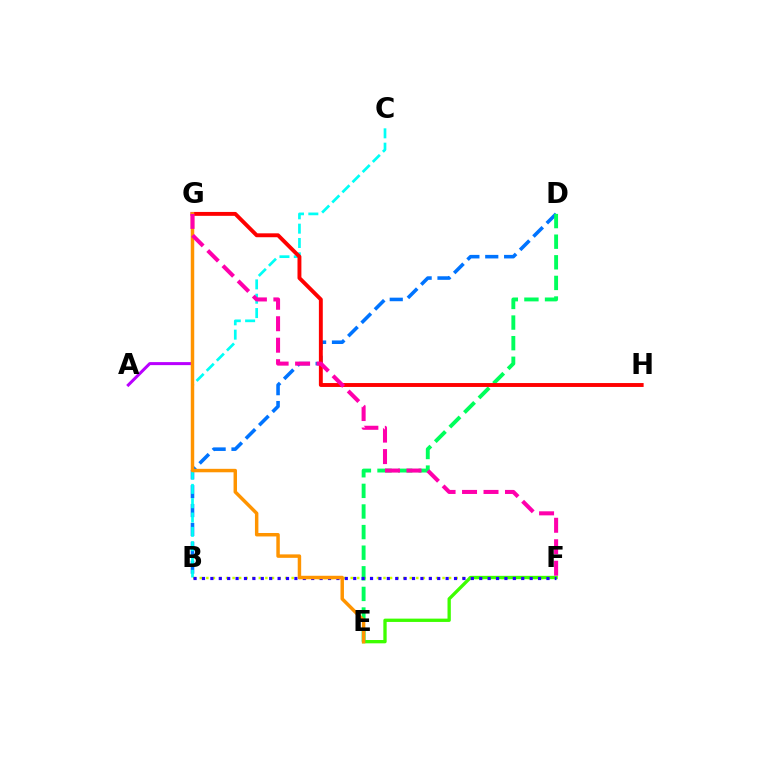{('B', 'D'): [{'color': '#0074ff', 'line_style': 'dashed', 'thickness': 2.56}], ('B', 'F'): [{'color': '#d1ff00', 'line_style': 'dotted', 'thickness': 1.78}, {'color': '#2500ff', 'line_style': 'dotted', 'thickness': 2.28}], ('E', 'F'): [{'color': '#3dff00', 'line_style': 'solid', 'thickness': 2.39}], ('B', 'C'): [{'color': '#00fff6', 'line_style': 'dashed', 'thickness': 1.95}], ('D', 'E'): [{'color': '#00ff5c', 'line_style': 'dashed', 'thickness': 2.8}], ('G', 'H'): [{'color': '#ff0000', 'line_style': 'solid', 'thickness': 2.81}], ('A', 'G'): [{'color': '#b900ff', 'line_style': 'solid', 'thickness': 2.17}], ('E', 'G'): [{'color': '#ff9400', 'line_style': 'solid', 'thickness': 2.49}], ('F', 'G'): [{'color': '#ff00ac', 'line_style': 'dashed', 'thickness': 2.92}]}